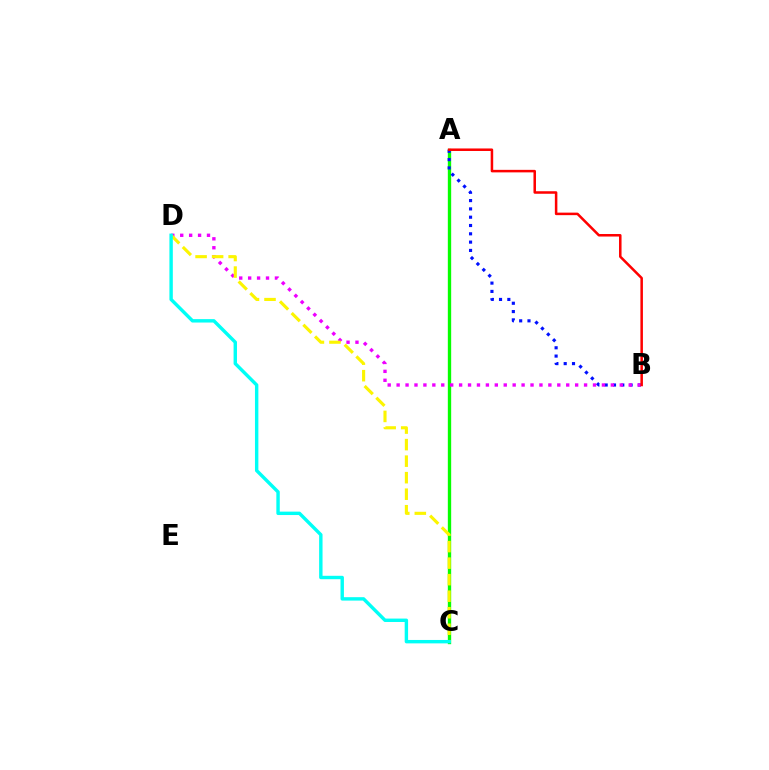{('A', 'C'): [{'color': '#08ff00', 'line_style': 'solid', 'thickness': 2.41}], ('A', 'B'): [{'color': '#0010ff', 'line_style': 'dotted', 'thickness': 2.26}, {'color': '#ff0000', 'line_style': 'solid', 'thickness': 1.81}], ('B', 'D'): [{'color': '#ee00ff', 'line_style': 'dotted', 'thickness': 2.43}], ('C', 'D'): [{'color': '#fcf500', 'line_style': 'dashed', 'thickness': 2.25}, {'color': '#00fff6', 'line_style': 'solid', 'thickness': 2.45}]}